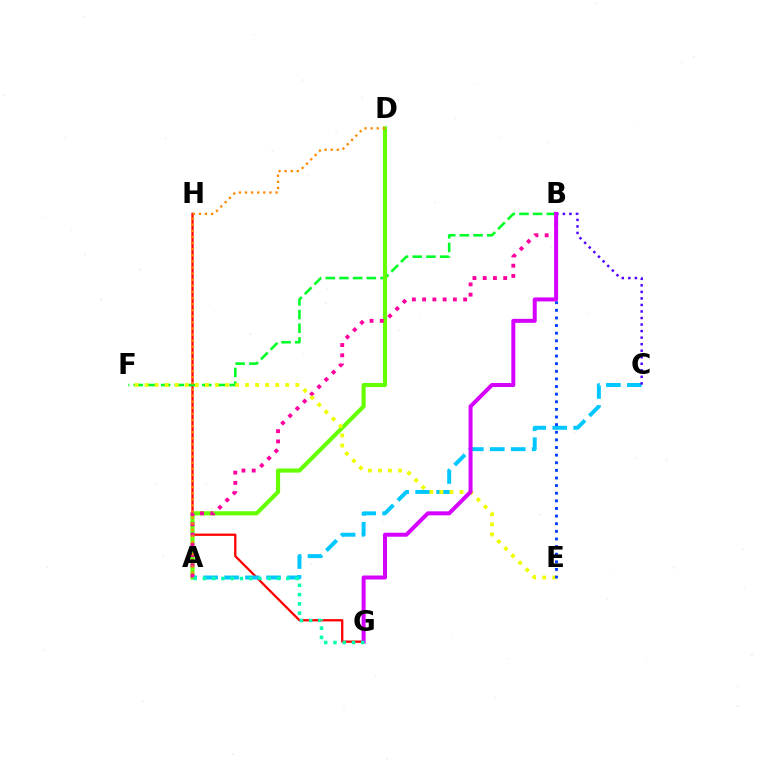{('G', 'H'): [{'color': '#ff0000', 'line_style': 'solid', 'thickness': 1.65}], ('B', 'F'): [{'color': '#00ff27', 'line_style': 'dashed', 'thickness': 1.86}], ('A', 'C'): [{'color': '#00c7ff', 'line_style': 'dashed', 'thickness': 2.85}], ('A', 'D'): [{'color': '#66ff00', 'line_style': 'solid', 'thickness': 2.97}, {'color': '#ff8800', 'line_style': 'dotted', 'thickness': 1.66}], ('A', 'B'): [{'color': '#ff00a0', 'line_style': 'dotted', 'thickness': 2.78}], ('B', 'C'): [{'color': '#4f00ff', 'line_style': 'dotted', 'thickness': 1.78}], ('E', 'F'): [{'color': '#eeff00', 'line_style': 'dotted', 'thickness': 2.73}], ('B', 'E'): [{'color': '#003fff', 'line_style': 'dotted', 'thickness': 2.07}], ('B', 'G'): [{'color': '#d600ff', 'line_style': 'solid', 'thickness': 2.87}], ('A', 'G'): [{'color': '#00ffaf', 'line_style': 'dotted', 'thickness': 2.52}]}